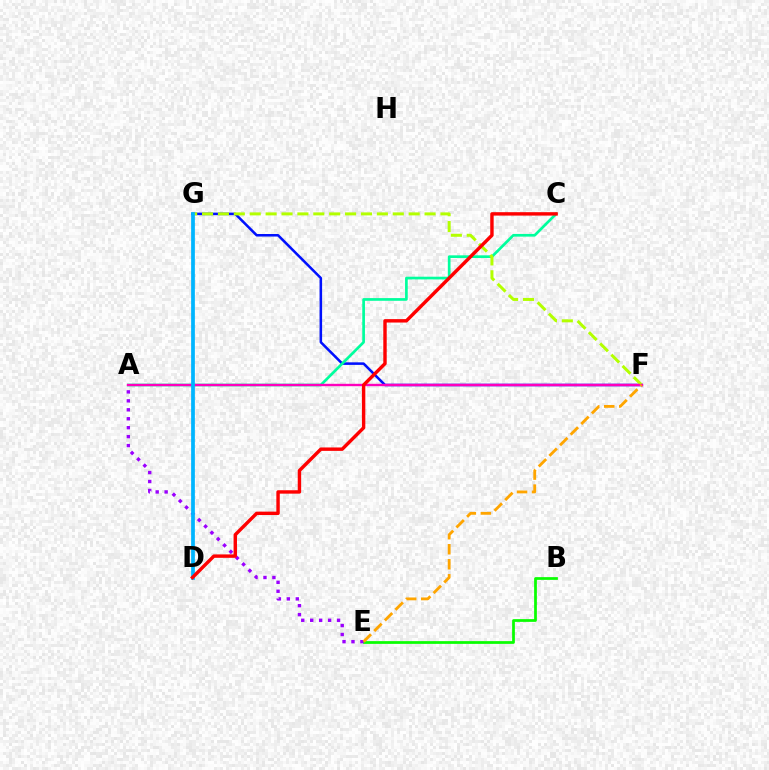{('F', 'G'): [{'color': '#0010ff', 'line_style': 'solid', 'thickness': 1.83}, {'color': '#b3ff00', 'line_style': 'dashed', 'thickness': 2.16}], ('B', 'E'): [{'color': '#08ff00', 'line_style': 'solid', 'thickness': 1.97}], ('A', 'C'): [{'color': '#00ff9d', 'line_style': 'solid', 'thickness': 1.94}], ('A', 'E'): [{'color': '#9b00ff', 'line_style': 'dotted', 'thickness': 2.43}], ('A', 'F'): [{'color': '#ff00bd', 'line_style': 'solid', 'thickness': 1.71}], ('E', 'F'): [{'color': '#ffa500', 'line_style': 'dashed', 'thickness': 2.04}], ('D', 'G'): [{'color': '#00b5ff', 'line_style': 'solid', 'thickness': 2.69}], ('C', 'D'): [{'color': '#ff0000', 'line_style': 'solid', 'thickness': 2.46}]}